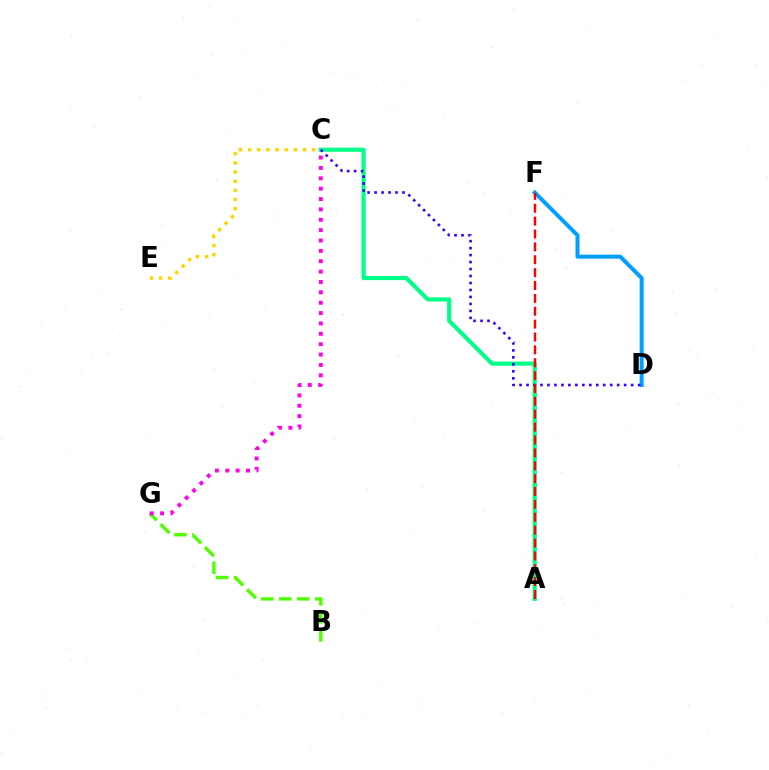{('A', 'C'): [{'color': '#00ff86', 'line_style': 'solid', 'thickness': 2.97}], ('B', 'G'): [{'color': '#4fff00', 'line_style': 'dashed', 'thickness': 2.45}], ('D', 'F'): [{'color': '#009eff', 'line_style': 'solid', 'thickness': 2.87}], ('C', 'D'): [{'color': '#3700ff', 'line_style': 'dotted', 'thickness': 1.89}], ('C', 'E'): [{'color': '#ffd500', 'line_style': 'dotted', 'thickness': 2.49}], ('A', 'F'): [{'color': '#ff0000', 'line_style': 'dashed', 'thickness': 1.75}], ('C', 'G'): [{'color': '#ff00ed', 'line_style': 'dotted', 'thickness': 2.82}]}